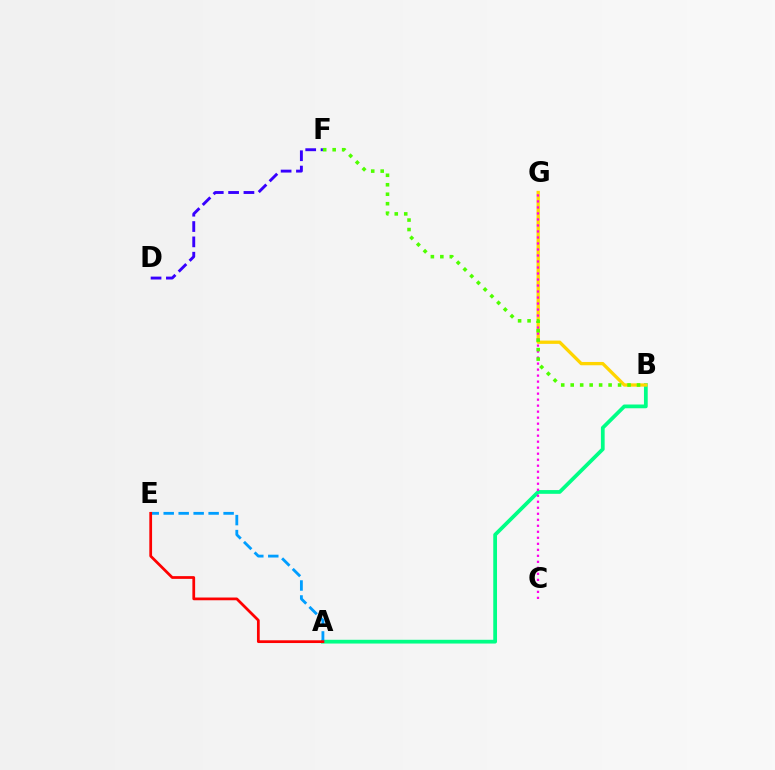{('A', 'B'): [{'color': '#00ff86', 'line_style': 'solid', 'thickness': 2.7}], ('B', 'G'): [{'color': '#ffd500', 'line_style': 'solid', 'thickness': 2.38}], ('D', 'F'): [{'color': '#3700ff', 'line_style': 'dashed', 'thickness': 2.08}], ('C', 'G'): [{'color': '#ff00ed', 'line_style': 'dotted', 'thickness': 1.63}], ('A', 'E'): [{'color': '#009eff', 'line_style': 'dashed', 'thickness': 2.03}, {'color': '#ff0000', 'line_style': 'solid', 'thickness': 1.98}], ('B', 'F'): [{'color': '#4fff00', 'line_style': 'dotted', 'thickness': 2.57}]}